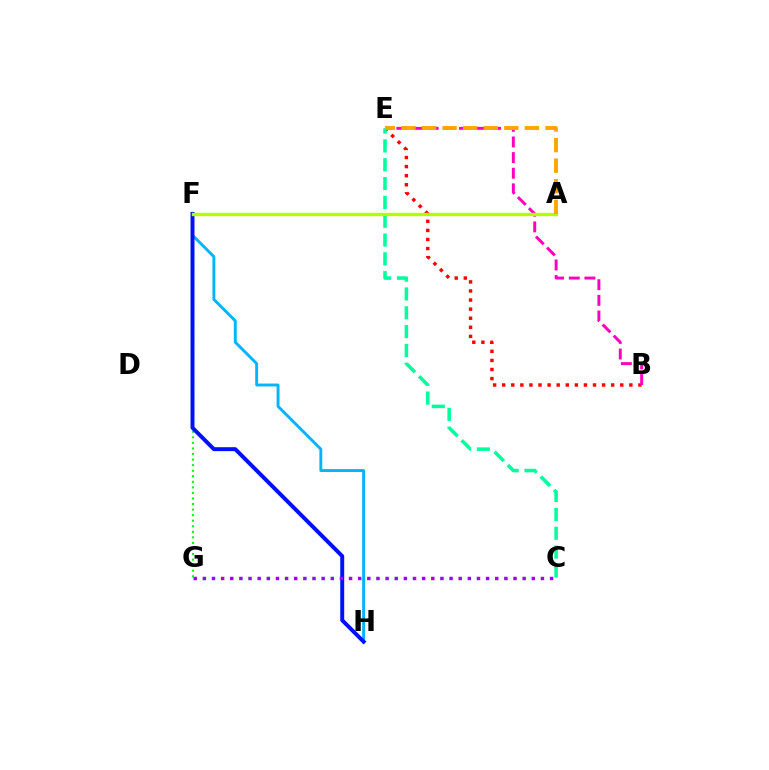{('F', 'H'): [{'color': '#00b5ff', 'line_style': 'solid', 'thickness': 2.09}, {'color': '#0010ff', 'line_style': 'solid', 'thickness': 2.84}], ('B', 'E'): [{'color': '#ff0000', 'line_style': 'dotted', 'thickness': 2.47}, {'color': '#ff00bd', 'line_style': 'dashed', 'thickness': 2.12}], ('F', 'G'): [{'color': '#08ff00', 'line_style': 'dotted', 'thickness': 1.51}], ('C', 'G'): [{'color': '#9b00ff', 'line_style': 'dotted', 'thickness': 2.48}], ('C', 'E'): [{'color': '#00ff9d', 'line_style': 'dashed', 'thickness': 2.56}], ('A', 'F'): [{'color': '#b3ff00', 'line_style': 'solid', 'thickness': 2.41}], ('A', 'E'): [{'color': '#ffa500', 'line_style': 'dashed', 'thickness': 2.8}]}